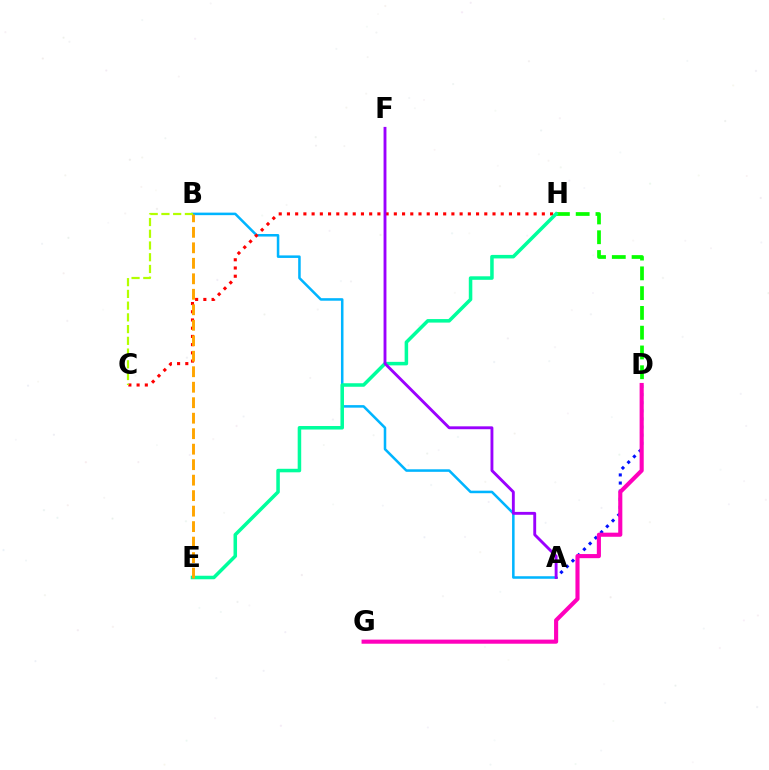{('A', 'B'): [{'color': '#00b5ff', 'line_style': 'solid', 'thickness': 1.83}], ('D', 'H'): [{'color': '#08ff00', 'line_style': 'dashed', 'thickness': 2.69}], ('C', 'H'): [{'color': '#ff0000', 'line_style': 'dotted', 'thickness': 2.23}], ('E', 'H'): [{'color': '#00ff9d', 'line_style': 'solid', 'thickness': 2.54}], ('A', 'D'): [{'color': '#0010ff', 'line_style': 'dotted', 'thickness': 2.2}], ('D', 'G'): [{'color': '#ff00bd', 'line_style': 'solid', 'thickness': 2.96}], ('B', 'E'): [{'color': '#ffa500', 'line_style': 'dashed', 'thickness': 2.1}], ('B', 'C'): [{'color': '#b3ff00', 'line_style': 'dashed', 'thickness': 1.59}], ('A', 'F'): [{'color': '#9b00ff', 'line_style': 'solid', 'thickness': 2.07}]}